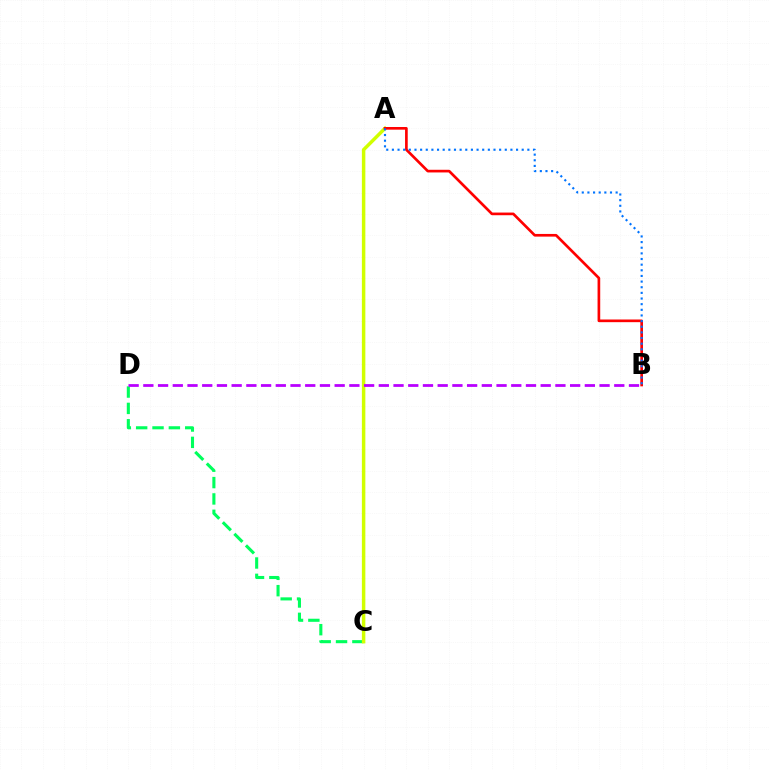{('C', 'D'): [{'color': '#00ff5c', 'line_style': 'dashed', 'thickness': 2.22}], ('A', 'C'): [{'color': '#d1ff00', 'line_style': 'solid', 'thickness': 2.5}], ('A', 'B'): [{'color': '#ff0000', 'line_style': 'solid', 'thickness': 1.92}, {'color': '#0074ff', 'line_style': 'dotted', 'thickness': 1.53}], ('B', 'D'): [{'color': '#b900ff', 'line_style': 'dashed', 'thickness': 2.0}]}